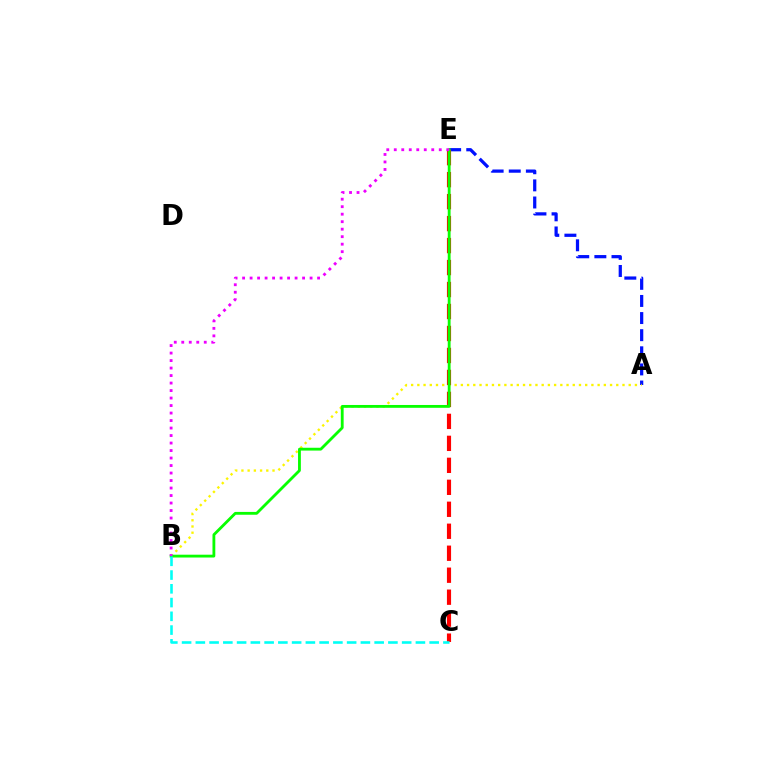{('A', 'E'): [{'color': '#0010ff', 'line_style': 'dashed', 'thickness': 2.33}], ('A', 'B'): [{'color': '#fcf500', 'line_style': 'dotted', 'thickness': 1.69}], ('C', 'E'): [{'color': '#ff0000', 'line_style': 'dashed', 'thickness': 2.99}], ('B', 'E'): [{'color': '#08ff00', 'line_style': 'solid', 'thickness': 2.04}, {'color': '#ee00ff', 'line_style': 'dotted', 'thickness': 2.04}], ('B', 'C'): [{'color': '#00fff6', 'line_style': 'dashed', 'thickness': 1.87}]}